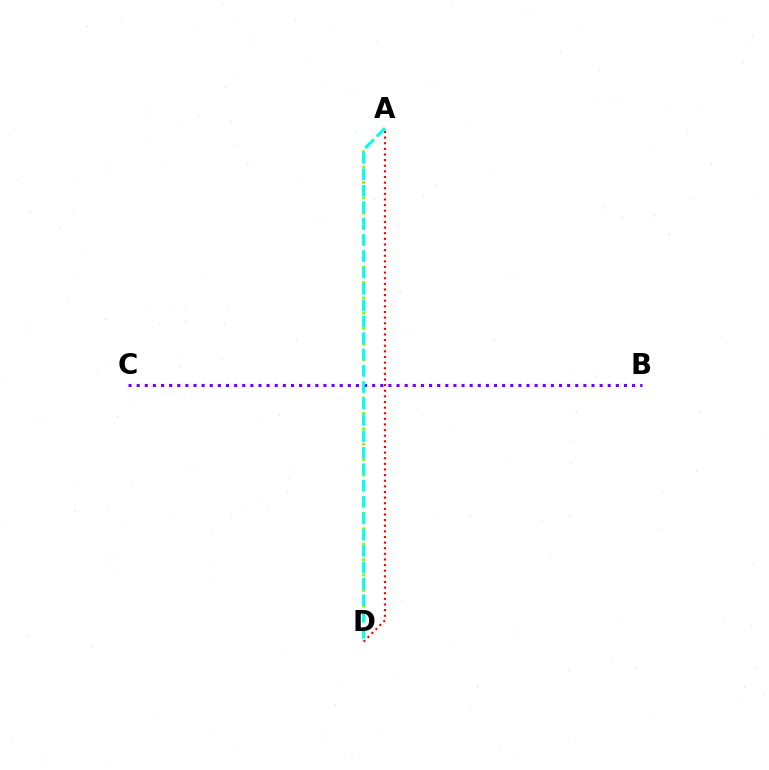{('A', 'D'): [{'color': '#ff0000', 'line_style': 'dotted', 'thickness': 1.53}, {'color': '#84ff00', 'line_style': 'dotted', 'thickness': 2.09}, {'color': '#00fff6', 'line_style': 'dashed', 'thickness': 2.22}], ('B', 'C'): [{'color': '#7200ff', 'line_style': 'dotted', 'thickness': 2.21}]}